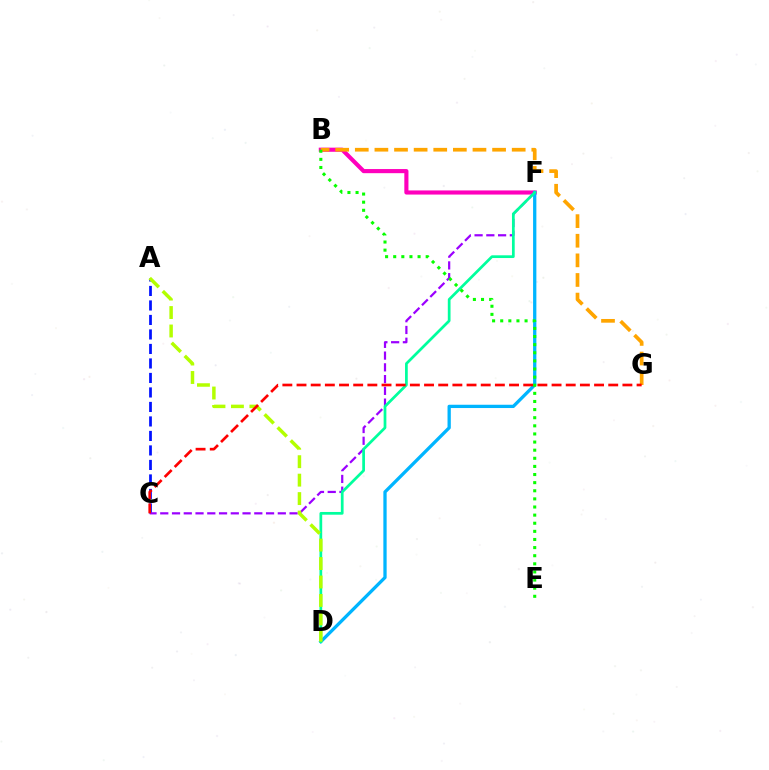{('B', 'F'): [{'color': '#ff00bd', 'line_style': 'solid', 'thickness': 2.97}], ('A', 'C'): [{'color': '#0010ff', 'line_style': 'dashed', 'thickness': 1.97}], ('C', 'F'): [{'color': '#9b00ff', 'line_style': 'dashed', 'thickness': 1.6}], ('D', 'F'): [{'color': '#00b5ff', 'line_style': 'solid', 'thickness': 2.37}, {'color': '#00ff9d', 'line_style': 'solid', 'thickness': 1.97}], ('A', 'D'): [{'color': '#b3ff00', 'line_style': 'dashed', 'thickness': 2.51}], ('B', 'G'): [{'color': '#ffa500', 'line_style': 'dashed', 'thickness': 2.66}], ('C', 'G'): [{'color': '#ff0000', 'line_style': 'dashed', 'thickness': 1.92}], ('B', 'E'): [{'color': '#08ff00', 'line_style': 'dotted', 'thickness': 2.21}]}